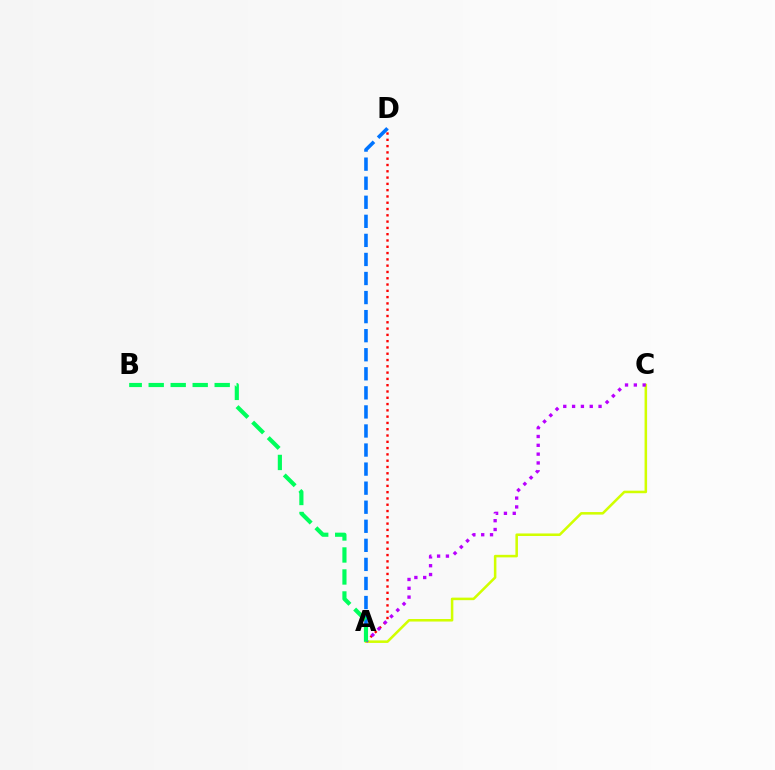{('A', 'D'): [{'color': '#ff0000', 'line_style': 'dotted', 'thickness': 1.71}, {'color': '#0074ff', 'line_style': 'dashed', 'thickness': 2.59}], ('A', 'C'): [{'color': '#d1ff00', 'line_style': 'solid', 'thickness': 1.83}, {'color': '#b900ff', 'line_style': 'dotted', 'thickness': 2.4}], ('A', 'B'): [{'color': '#00ff5c', 'line_style': 'dashed', 'thickness': 2.99}]}